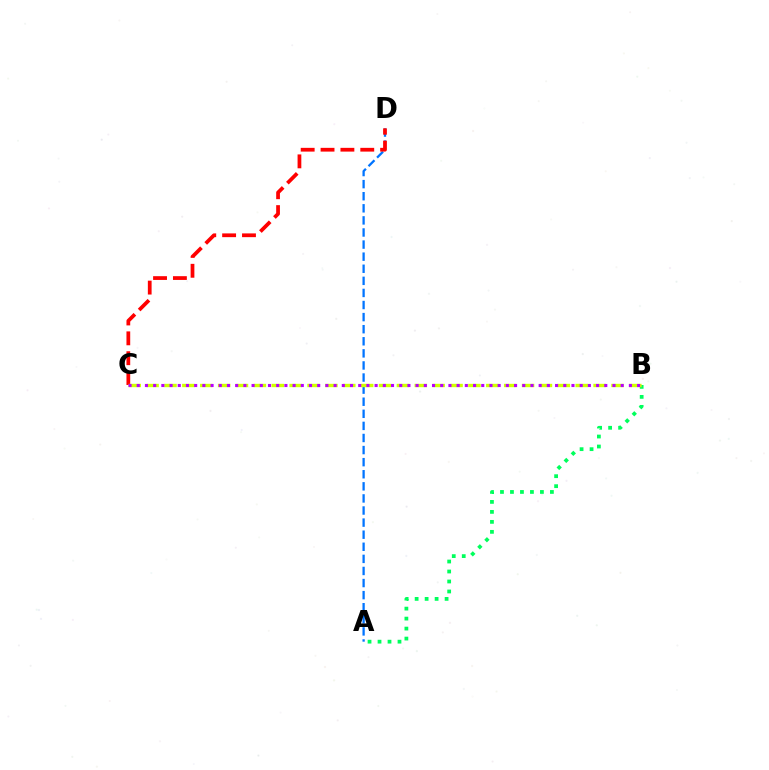{('A', 'B'): [{'color': '#00ff5c', 'line_style': 'dotted', 'thickness': 2.71}], ('A', 'D'): [{'color': '#0074ff', 'line_style': 'dashed', 'thickness': 1.64}], ('C', 'D'): [{'color': '#ff0000', 'line_style': 'dashed', 'thickness': 2.7}], ('B', 'C'): [{'color': '#d1ff00', 'line_style': 'dashed', 'thickness': 2.43}, {'color': '#b900ff', 'line_style': 'dotted', 'thickness': 2.23}]}